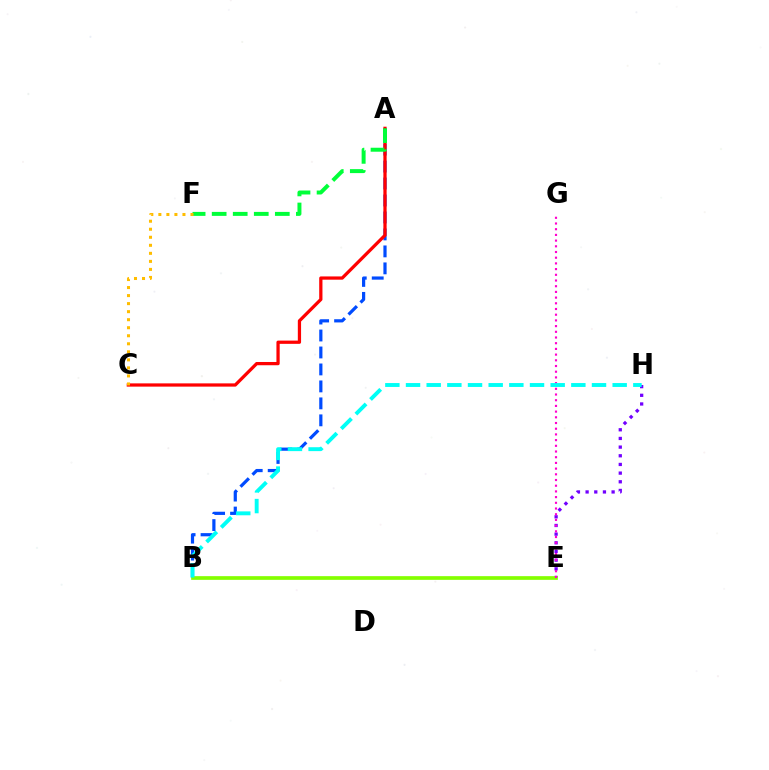{('A', 'B'): [{'color': '#004bff', 'line_style': 'dashed', 'thickness': 2.31}], ('A', 'C'): [{'color': '#ff0000', 'line_style': 'solid', 'thickness': 2.34}], ('E', 'H'): [{'color': '#7200ff', 'line_style': 'dotted', 'thickness': 2.35}], ('B', 'E'): [{'color': '#84ff00', 'line_style': 'solid', 'thickness': 2.66}], ('A', 'F'): [{'color': '#00ff39', 'line_style': 'dashed', 'thickness': 2.86}], ('C', 'F'): [{'color': '#ffbd00', 'line_style': 'dotted', 'thickness': 2.18}], ('E', 'G'): [{'color': '#ff00cf', 'line_style': 'dotted', 'thickness': 1.55}], ('B', 'H'): [{'color': '#00fff6', 'line_style': 'dashed', 'thickness': 2.81}]}